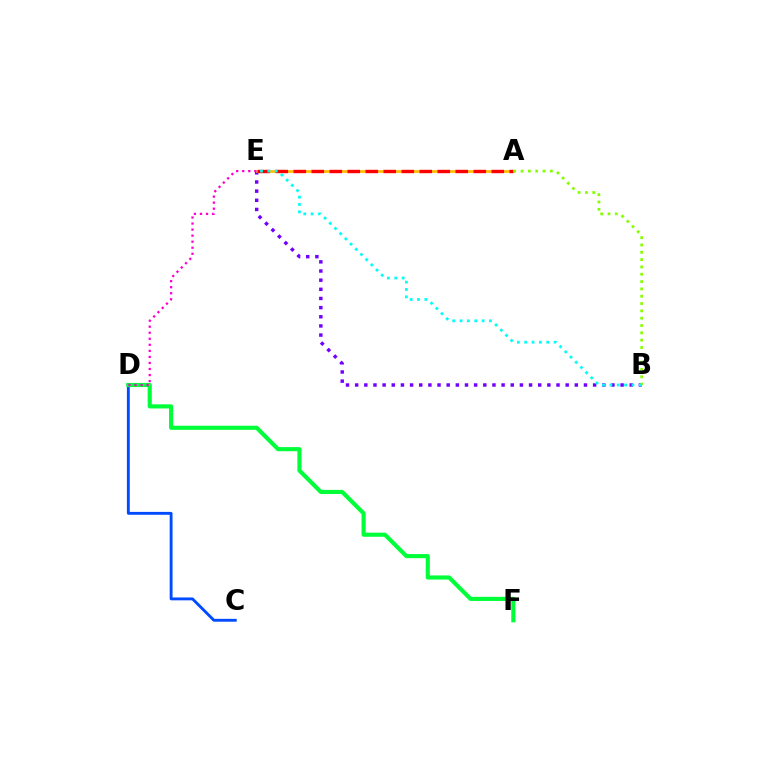{('C', 'D'): [{'color': '#004bff', 'line_style': 'solid', 'thickness': 2.07}], ('D', 'F'): [{'color': '#00ff39', 'line_style': 'solid', 'thickness': 2.97}], ('B', 'E'): [{'color': '#7200ff', 'line_style': 'dotted', 'thickness': 2.49}, {'color': '#00fff6', 'line_style': 'dotted', 'thickness': 2.0}], ('A', 'E'): [{'color': '#ffbd00', 'line_style': 'solid', 'thickness': 1.95}, {'color': '#ff0000', 'line_style': 'dashed', 'thickness': 2.45}], ('A', 'B'): [{'color': '#84ff00', 'line_style': 'dotted', 'thickness': 1.99}], ('D', 'E'): [{'color': '#ff00cf', 'line_style': 'dotted', 'thickness': 1.64}]}